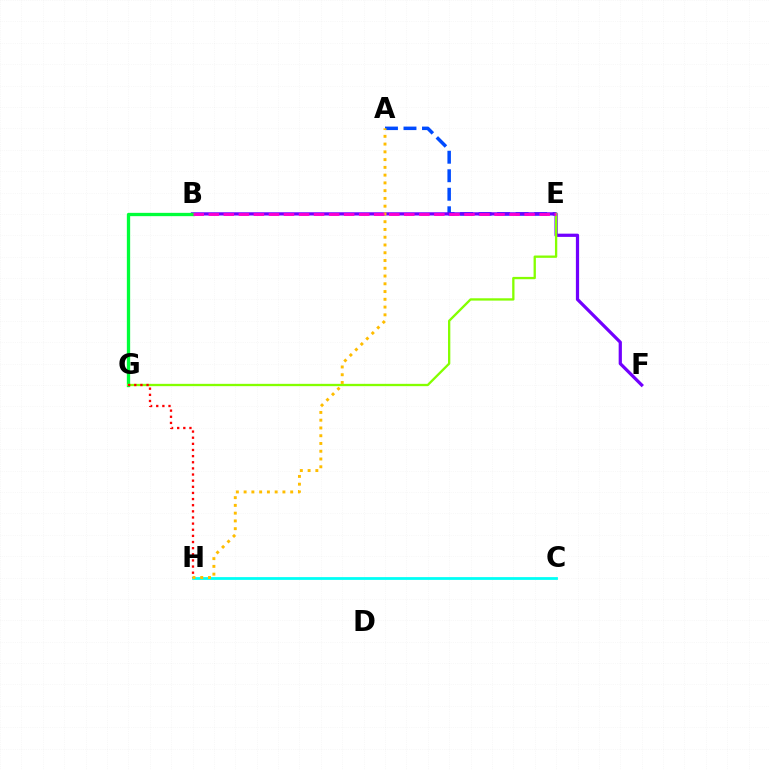{('A', 'E'): [{'color': '#004bff', 'line_style': 'dashed', 'thickness': 2.52}], ('B', 'F'): [{'color': '#7200ff', 'line_style': 'solid', 'thickness': 2.33}], ('B', 'G'): [{'color': '#00ff39', 'line_style': 'solid', 'thickness': 2.38}], ('E', 'G'): [{'color': '#84ff00', 'line_style': 'solid', 'thickness': 1.66}], ('C', 'H'): [{'color': '#00fff6', 'line_style': 'solid', 'thickness': 2.0}], ('G', 'H'): [{'color': '#ff0000', 'line_style': 'dotted', 'thickness': 1.67}], ('A', 'H'): [{'color': '#ffbd00', 'line_style': 'dotted', 'thickness': 2.11}], ('B', 'E'): [{'color': '#ff00cf', 'line_style': 'dashed', 'thickness': 2.04}]}